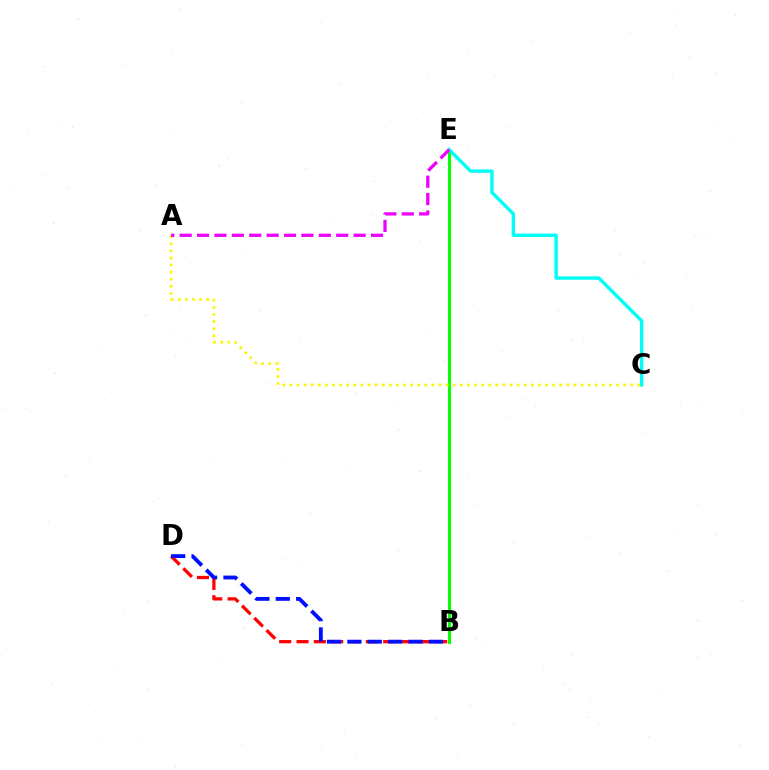{('B', 'D'): [{'color': '#ff0000', 'line_style': 'dashed', 'thickness': 2.35}, {'color': '#0010ff', 'line_style': 'dashed', 'thickness': 2.77}], ('B', 'E'): [{'color': '#08ff00', 'line_style': 'solid', 'thickness': 2.21}], ('C', 'E'): [{'color': '#00fff6', 'line_style': 'solid', 'thickness': 2.45}], ('A', 'C'): [{'color': '#fcf500', 'line_style': 'dotted', 'thickness': 1.93}], ('A', 'E'): [{'color': '#ee00ff', 'line_style': 'dashed', 'thickness': 2.36}]}